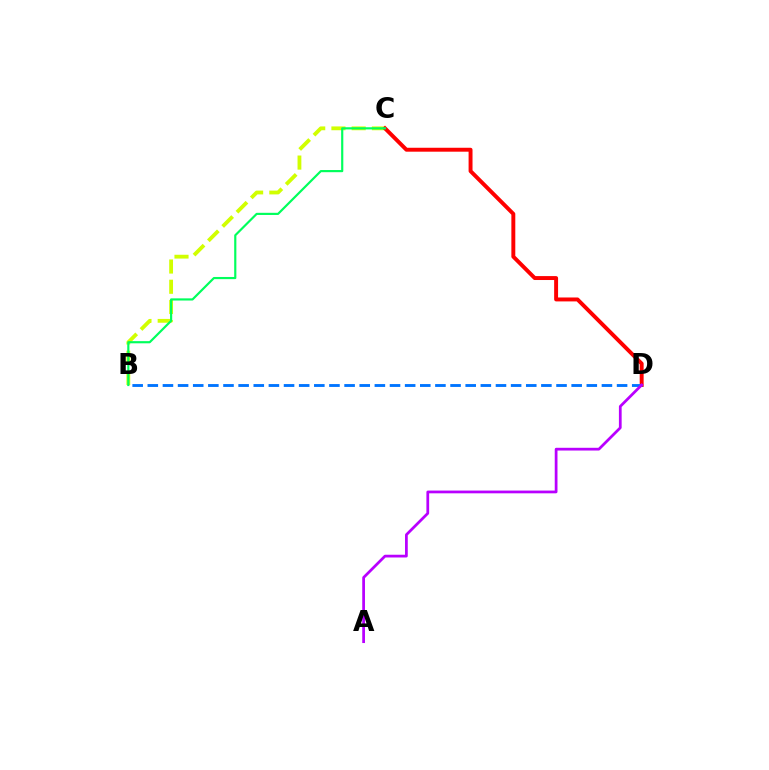{('B', 'C'): [{'color': '#d1ff00', 'line_style': 'dashed', 'thickness': 2.75}, {'color': '#00ff5c', 'line_style': 'solid', 'thickness': 1.56}], ('C', 'D'): [{'color': '#ff0000', 'line_style': 'solid', 'thickness': 2.83}], ('B', 'D'): [{'color': '#0074ff', 'line_style': 'dashed', 'thickness': 2.06}], ('A', 'D'): [{'color': '#b900ff', 'line_style': 'solid', 'thickness': 1.98}]}